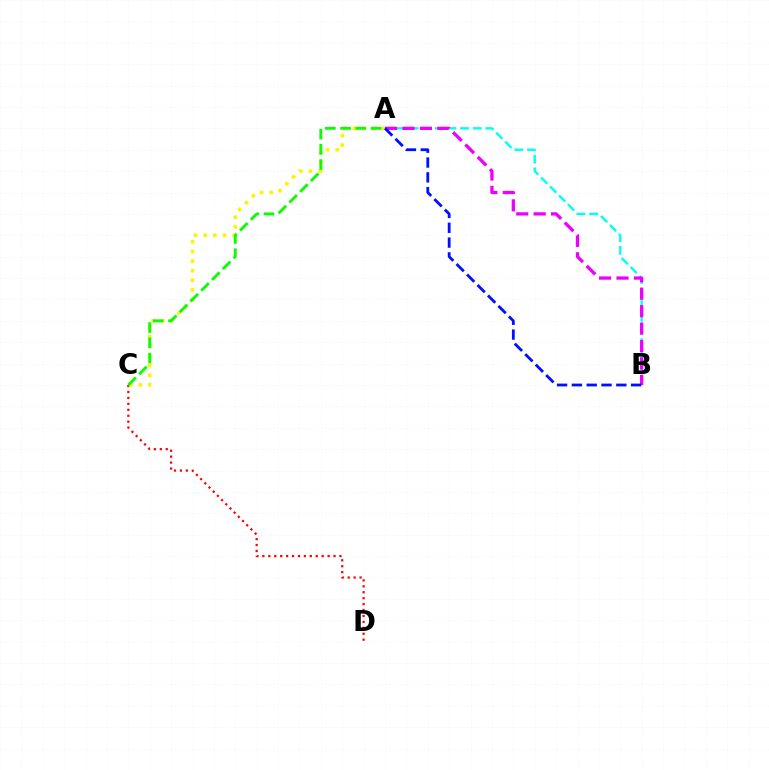{('A', 'B'): [{'color': '#00fff6', 'line_style': 'dashed', 'thickness': 1.72}, {'color': '#ee00ff', 'line_style': 'dashed', 'thickness': 2.37}, {'color': '#0010ff', 'line_style': 'dashed', 'thickness': 2.01}], ('C', 'D'): [{'color': '#ff0000', 'line_style': 'dotted', 'thickness': 1.61}], ('A', 'C'): [{'color': '#fcf500', 'line_style': 'dotted', 'thickness': 2.62}, {'color': '#08ff00', 'line_style': 'dashed', 'thickness': 2.07}]}